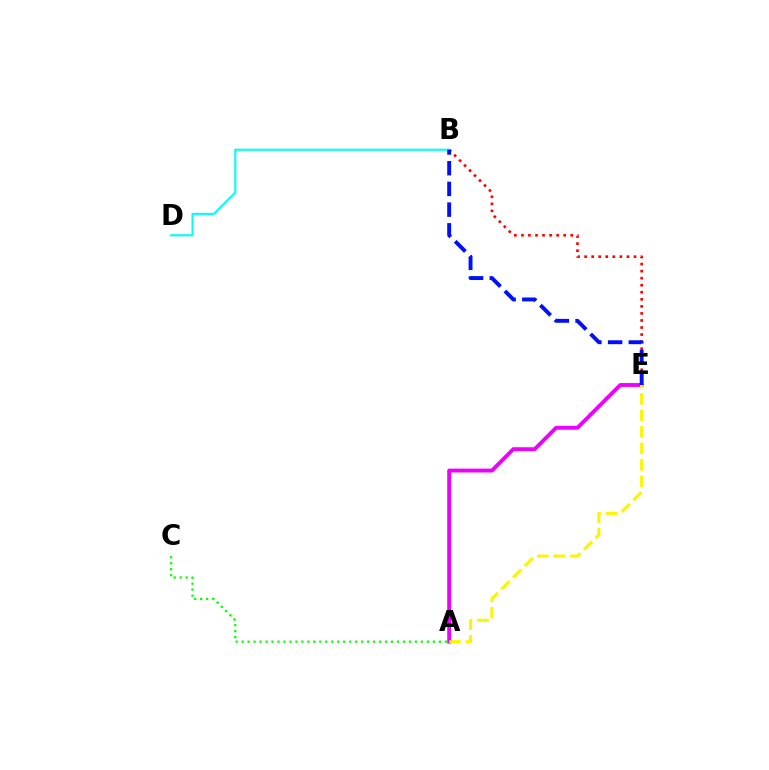{('B', 'E'): [{'color': '#ff0000', 'line_style': 'dotted', 'thickness': 1.92}, {'color': '#0010ff', 'line_style': 'dashed', 'thickness': 2.81}], ('A', 'E'): [{'color': '#ee00ff', 'line_style': 'solid', 'thickness': 2.78}, {'color': '#fcf500', 'line_style': 'dashed', 'thickness': 2.24}], ('B', 'D'): [{'color': '#00fff6', 'line_style': 'solid', 'thickness': 1.53}], ('A', 'C'): [{'color': '#08ff00', 'line_style': 'dotted', 'thickness': 1.62}]}